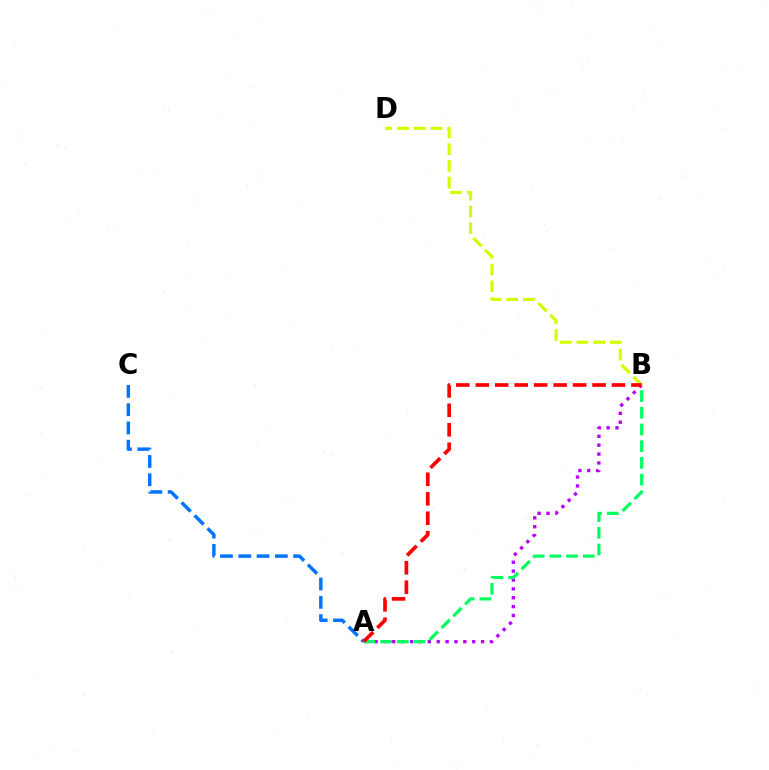{('A', 'B'): [{'color': '#b900ff', 'line_style': 'dotted', 'thickness': 2.41}, {'color': '#00ff5c', 'line_style': 'dashed', 'thickness': 2.27}, {'color': '#ff0000', 'line_style': 'dashed', 'thickness': 2.64}], ('B', 'D'): [{'color': '#d1ff00', 'line_style': 'dashed', 'thickness': 2.27}], ('A', 'C'): [{'color': '#0074ff', 'line_style': 'dashed', 'thickness': 2.49}]}